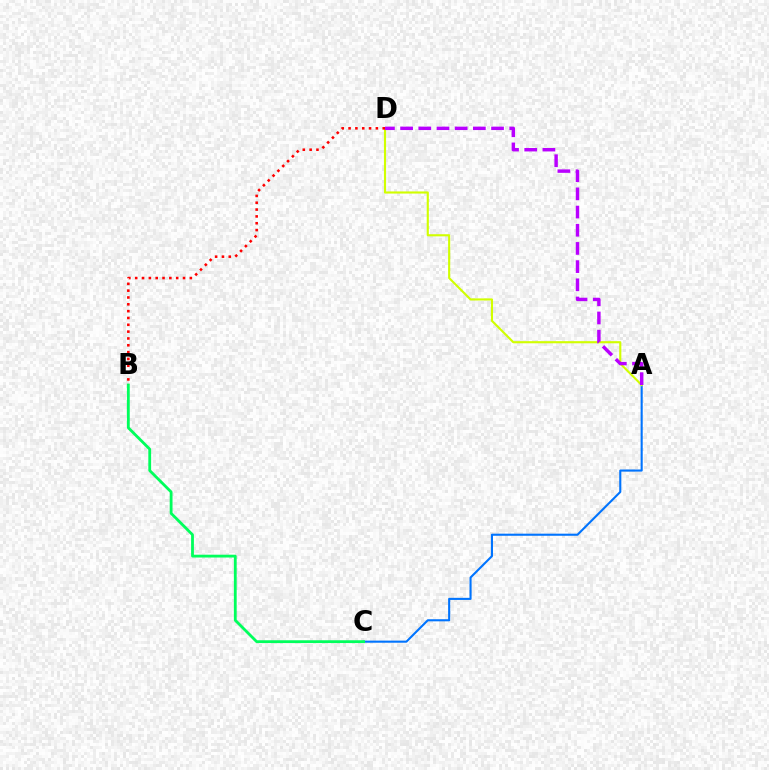{('A', 'C'): [{'color': '#0074ff', 'line_style': 'solid', 'thickness': 1.51}], ('A', 'D'): [{'color': '#d1ff00', 'line_style': 'solid', 'thickness': 1.53}, {'color': '#b900ff', 'line_style': 'dashed', 'thickness': 2.47}], ('B', 'C'): [{'color': '#00ff5c', 'line_style': 'solid', 'thickness': 2.02}], ('B', 'D'): [{'color': '#ff0000', 'line_style': 'dotted', 'thickness': 1.86}]}